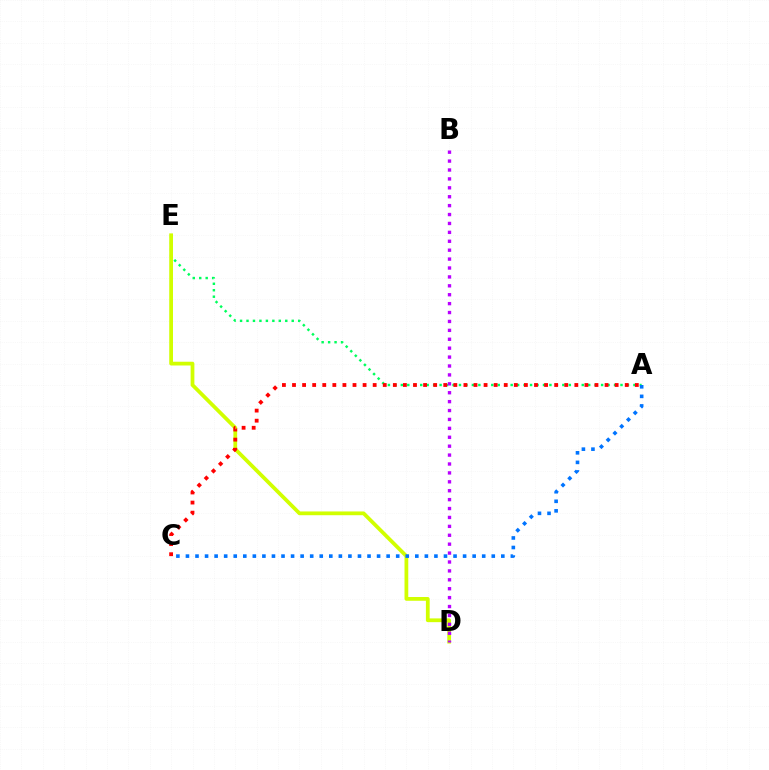{('A', 'E'): [{'color': '#00ff5c', 'line_style': 'dotted', 'thickness': 1.76}], ('D', 'E'): [{'color': '#d1ff00', 'line_style': 'solid', 'thickness': 2.71}], ('B', 'D'): [{'color': '#b900ff', 'line_style': 'dotted', 'thickness': 2.42}], ('A', 'C'): [{'color': '#ff0000', 'line_style': 'dotted', 'thickness': 2.74}, {'color': '#0074ff', 'line_style': 'dotted', 'thickness': 2.6}]}